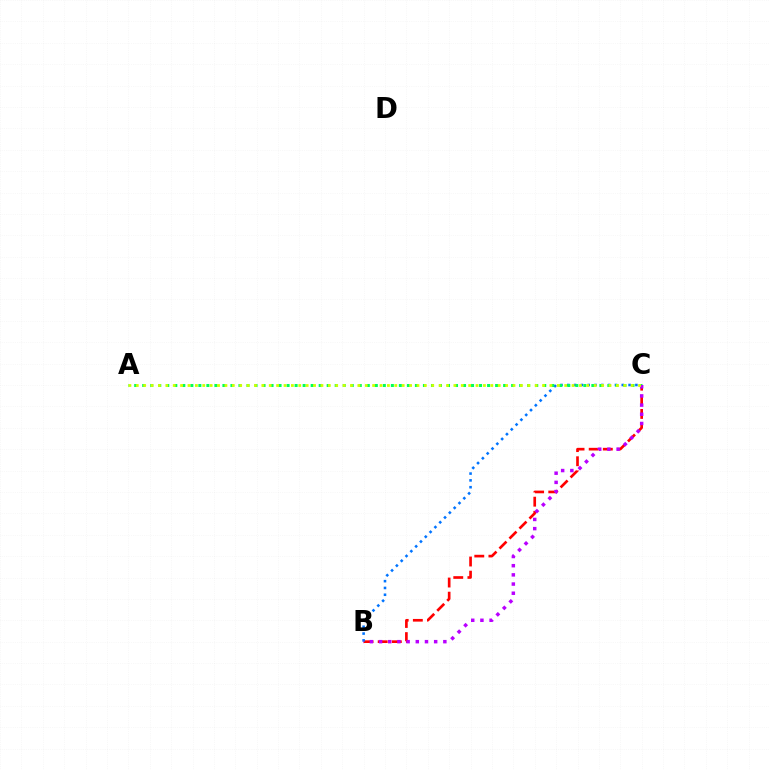{('B', 'C'): [{'color': '#ff0000', 'line_style': 'dashed', 'thickness': 1.92}, {'color': '#0074ff', 'line_style': 'dotted', 'thickness': 1.85}, {'color': '#b900ff', 'line_style': 'dotted', 'thickness': 2.5}], ('A', 'C'): [{'color': '#00ff5c', 'line_style': 'dotted', 'thickness': 2.18}, {'color': '#d1ff00', 'line_style': 'dotted', 'thickness': 2.01}]}